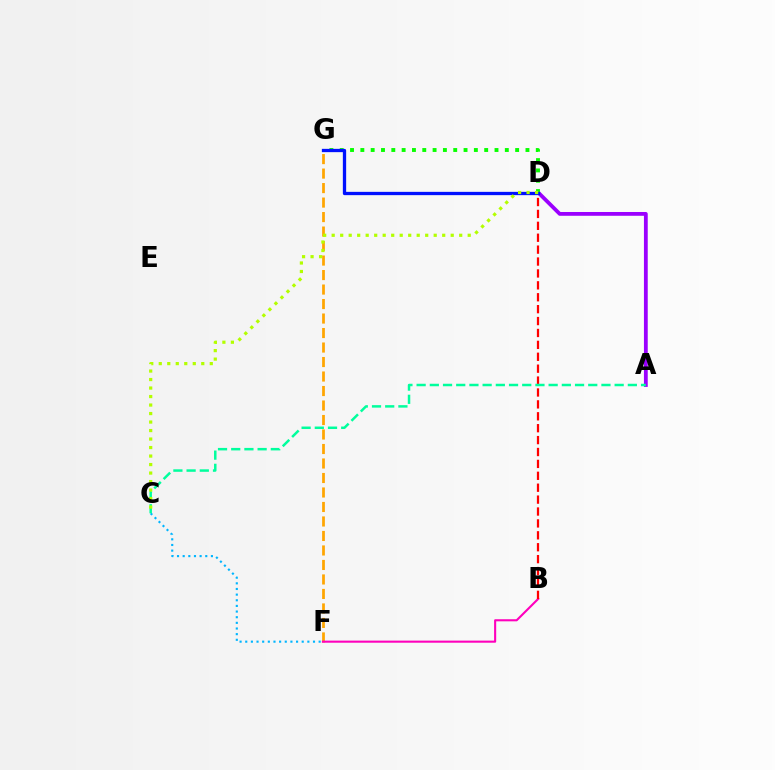{('C', 'F'): [{'color': '#00b5ff', 'line_style': 'dotted', 'thickness': 1.53}], ('F', 'G'): [{'color': '#ffa500', 'line_style': 'dashed', 'thickness': 1.97}], ('B', 'F'): [{'color': '#ff00bd', 'line_style': 'solid', 'thickness': 1.51}], ('B', 'D'): [{'color': '#ff0000', 'line_style': 'dashed', 'thickness': 1.62}], ('A', 'D'): [{'color': '#9b00ff', 'line_style': 'solid', 'thickness': 2.73}], ('D', 'G'): [{'color': '#08ff00', 'line_style': 'dotted', 'thickness': 2.8}, {'color': '#0010ff', 'line_style': 'solid', 'thickness': 2.37}], ('A', 'C'): [{'color': '#00ff9d', 'line_style': 'dashed', 'thickness': 1.79}], ('C', 'D'): [{'color': '#b3ff00', 'line_style': 'dotted', 'thickness': 2.31}]}